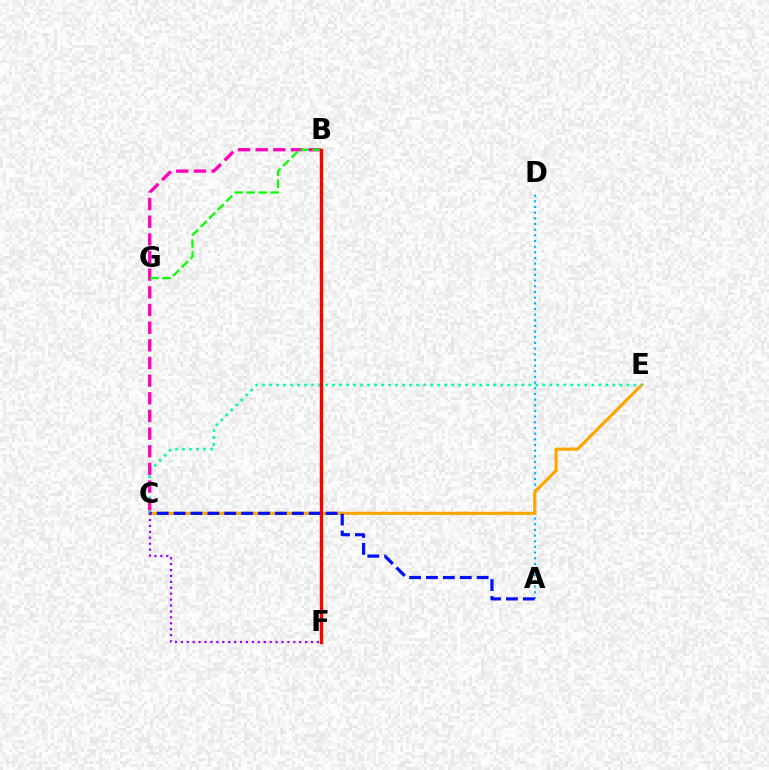{('A', 'D'): [{'color': '#00b5ff', 'line_style': 'dotted', 'thickness': 1.54}], ('C', 'E'): [{'color': '#ffa500', 'line_style': 'solid', 'thickness': 2.27}, {'color': '#00ff9d', 'line_style': 'dotted', 'thickness': 1.9}], ('B', 'F'): [{'color': '#b3ff00', 'line_style': 'dashed', 'thickness': 2.33}, {'color': '#ff0000', 'line_style': 'solid', 'thickness': 2.42}], ('B', 'C'): [{'color': '#ff00bd', 'line_style': 'dashed', 'thickness': 2.4}], ('A', 'C'): [{'color': '#0010ff', 'line_style': 'dashed', 'thickness': 2.29}], ('B', 'G'): [{'color': '#08ff00', 'line_style': 'dashed', 'thickness': 1.63}], ('C', 'F'): [{'color': '#9b00ff', 'line_style': 'dotted', 'thickness': 1.61}]}